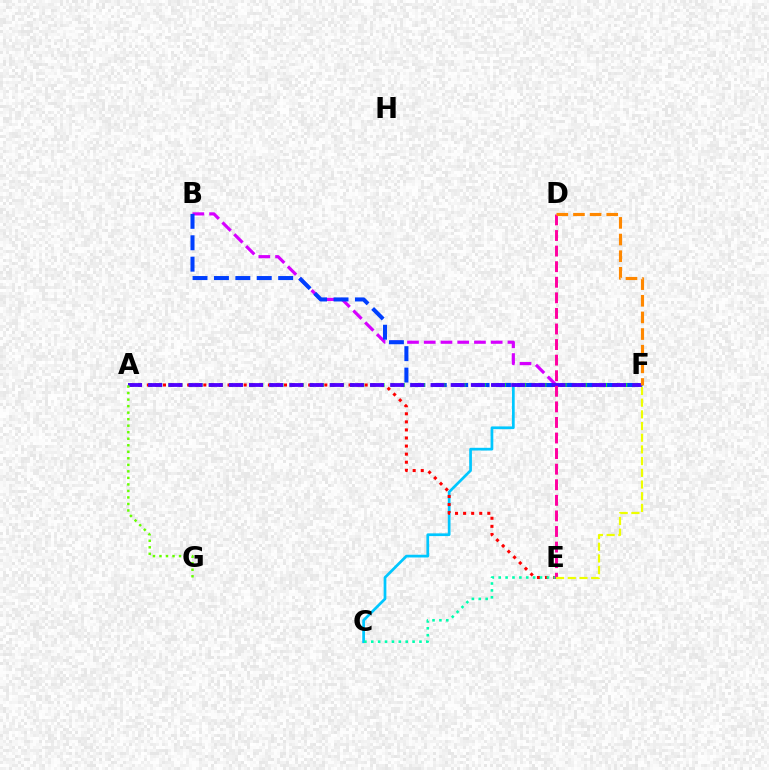{('B', 'F'): [{'color': '#d600ff', 'line_style': 'dashed', 'thickness': 2.27}, {'color': '#003fff', 'line_style': 'dashed', 'thickness': 2.91}], ('C', 'F'): [{'color': '#00c7ff', 'line_style': 'solid', 'thickness': 1.96}], ('A', 'F'): [{'color': '#00ff27', 'line_style': 'dotted', 'thickness': 2.75}, {'color': '#4f00ff', 'line_style': 'dashed', 'thickness': 2.74}], ('A', 'E'): [{'color': '#ff0000', 'line_style': 'dotted', 'thickness': 2.19}], ('C', 'E'): [{'color': '#00ffaf', 'line_style': 'dotted', 'thickness': 1.87}], ('D', 'E'): [{'color': '#ff00a0', 'line_style': 'dashed', 'thickness': 2.12}], ('A', 'G'): [{'color': '#66ff00', 'line_style': 'dotted', 'thickness': 1.77}], ('E', 'F'): [{'color': '#eeff00', 'line_style': 'dashed', 'thickness': 1.59}], ('D', 'F'): [{'color': '#ff8800', 'line_style': 'dashed', 'thickness': 2.26}]}